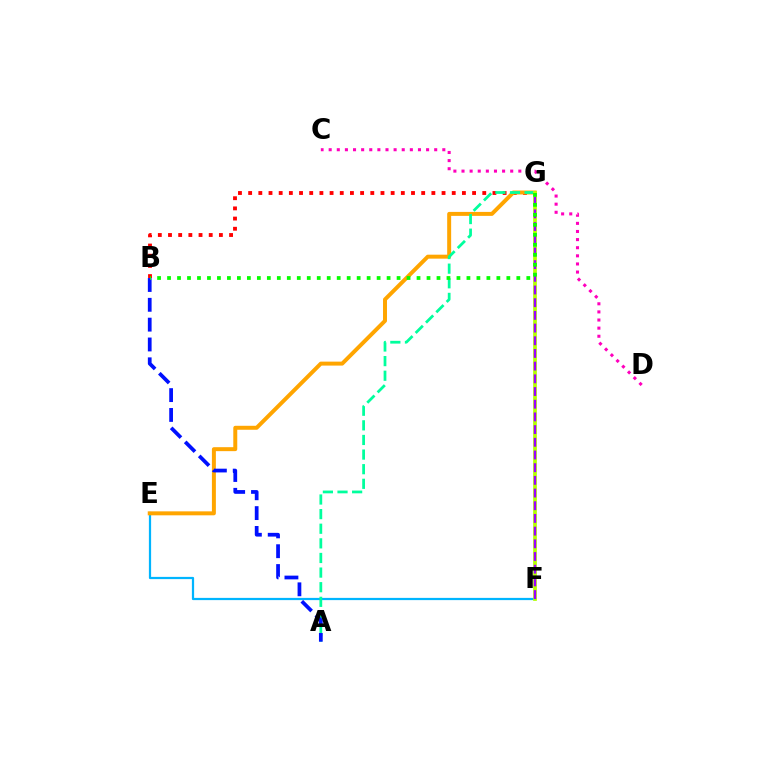{('B', 'G'): [{'color': '#ff0000', 'line_style': 'dotted', 'thickness': 2.77}, {'color': '#08ff00', 'line_style': 'dotted', 'thickness': 2.71}], ('E', 'F'): [{'color': '#00b5ff', 'line_style': 'solid', 'thickness': 1.6}], ('C', 'D'): [{'color': '#ff00bd', 'line_style': 'dotted', 'thickness': 2.21}], ('E', 'G'): [{'color': '#ffa500', 'line_style': 'solid', 'thickness': 2.86}], ('A', 'G'): [{'color': '#00ff9d', 'line_style': 'dashed', 'thickness': 1.99}], ('A', 'B'): [{'color': '#0010ff', 'line_style': 'dashed', 'thickness': 2.69}], ('F', 'G'): [{'color': '#b3ff00', 'line_style': 'solid', 'thickness': 2.68}, {'color': '#9b00ff', 'line_style': 'dashed', 'thickness': 1.72}]}